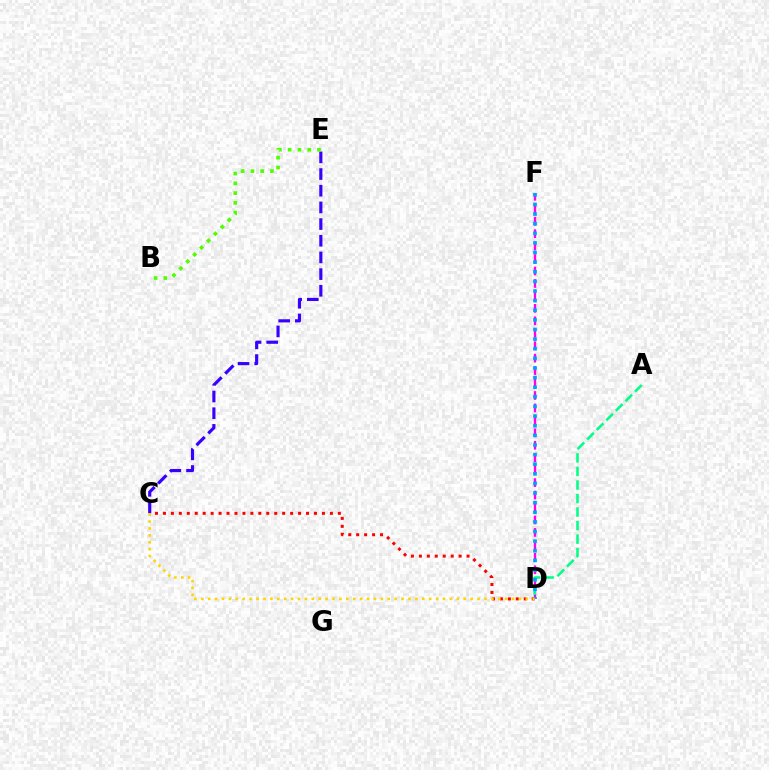{('C', 'E'): [{'color': '#3700ff', 'line_style': 'dashed', 'thickness': 2.27}], ('B', 'E'): [{'color': '#4fff00', 'line_style': 'dotted', 'thickness': 2.66}], ('D', 'F'): [{'color': '#ff00ed', 'line_style': 'dashed', 'thickness': 1.69}, {'color': '#009eff', 'line_style': 'dotted', 'thickness': 2.61}], ('A', 'D'): [{'color': '#00ff86', 'line_style': 'dashed', 'thickness': 1.84}], ('C', 'D'): [{'color': '#ff0000', 'line_style': 'dotted', 'thickness': 2.16}, {'color': '#ffd500', 'line_style': 'dotted', 'thickness': 1.88}]}